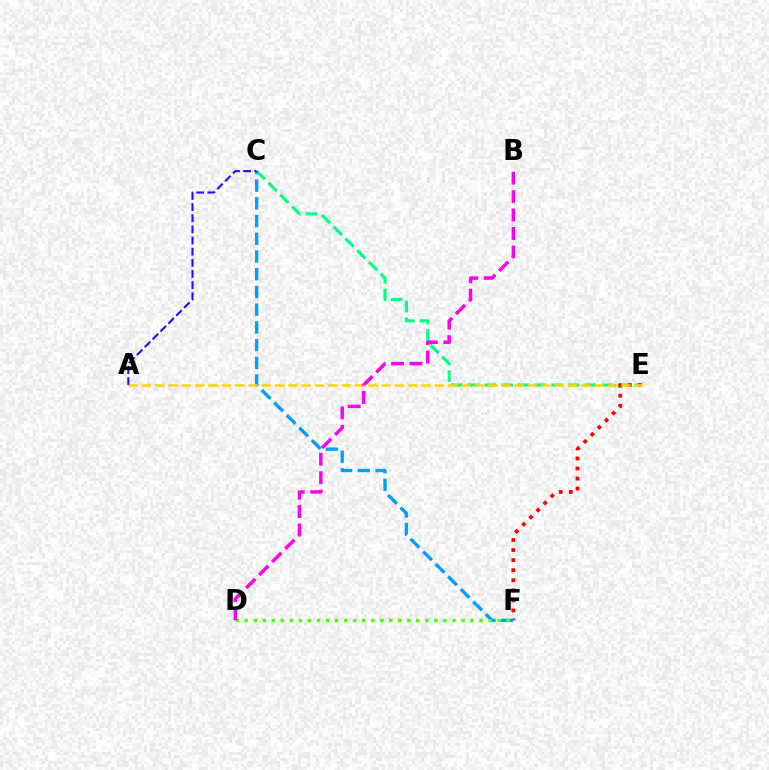{('C', 'E'): [{'color': '#00ff86', 'line_style': 'dashed', 'thickness': 2.26}], ('E', 'F'): [{'color': '#ff0000', 'line_style': 'dotted', 'thickness': 2.73}], ('C', 'F'): [{'color': '#009eff', 'line_style': 'dashed', 'thickness': 2.41}], ('D', 'F'): [{'color': '#4fff00', 'line_style': 'dotted', 'thickness': 2.45}], ('A', 'E'): [{'color': '#ffd500', 'line_style': 'dashed', 'thickness': 1.81}], ('B', 'D'): [{'color': '#ff00ed', 'line_style': 'dashed', 'thickness': 2.5}], ('A', 'C'): [{'color': '#3700ff', 'line_style': 'dashed', 'thickness': 1.51}]}